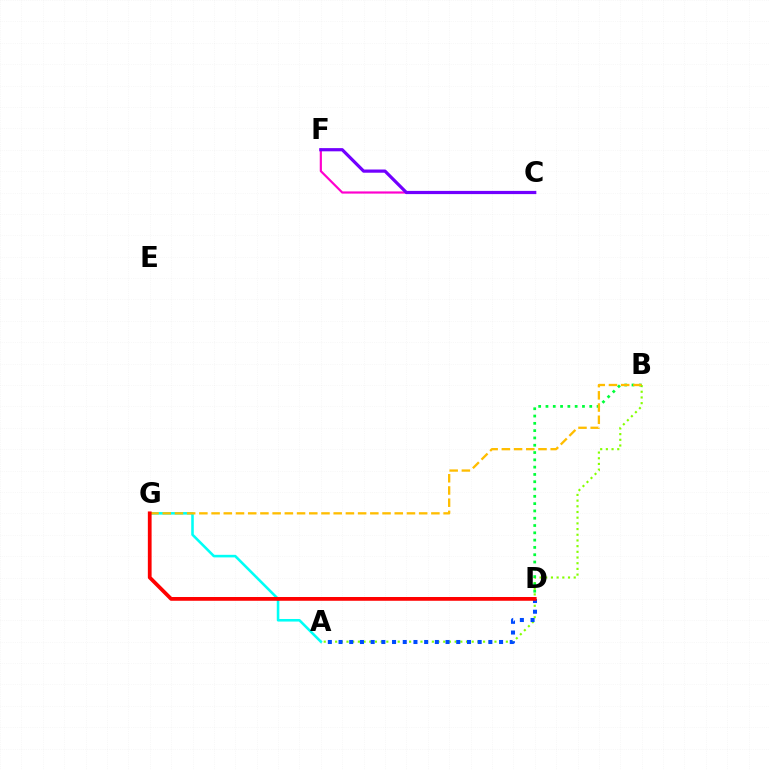{('C', 'F'): [{'color': '#ff00cf', 'line_style': 'solid', 'thickness': 1.57}, {'color': '#7200ff', 'line_style': 'solid', 'thickness': 2.31}], ('A', 'B'): [{'color': '#84ff00', 'line_style': 'dotted', 'thickness': 1.55}], ('B', 'D'): [{'color': '#00ff39', 'line_style': 'dotted', 'thickness': 1.98}], ('A', 'D'): [{'color': '#004bff', 'line_style': 'dotted', 'thickness': 2.91}], ('A', 'G'): [{'color': '#00fff6', 'line_style': 'solid', 'thickness': 1.85}], ('B', 'G'): [{'color': '#ffbd00', 'line_style': 'dashed', 'thickness': 1.66}], ('D', 'G'): [{'color': '#ff0000', 'line_style': 'solid', 'thickness': 2.71}]}